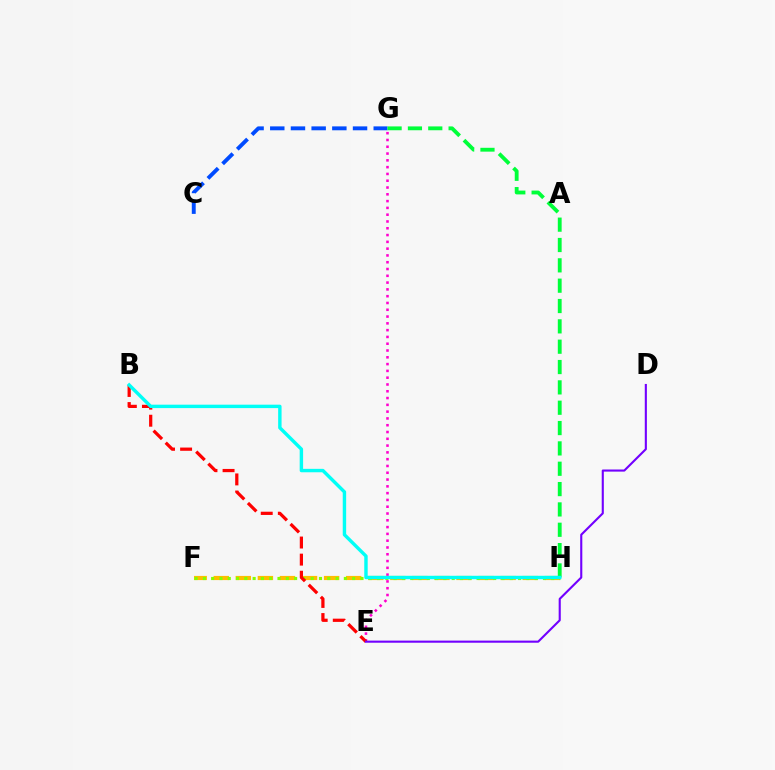{('C', 'G'): [{'color': '#004bff', 'line_style': 'dashed', 'thickness': 2.81}], ('F', 'H'): [{'color': '#ffbd00', 'line_style': 'dashed', 'thickness': 3.0}, {'color': '#84ff00', 'line_style': 'dotted', 'thickness': 2.25}], ('E', 'G'): [{'color': '#ff00cf', 'line_style': 'dotted', 'thickness': 1.85}], ('G', 'H'): [{'color': '#00ff39', 'line_style': 'dashed', 'thickness': 2.76}], ('B', 'E'): [{'color': '#ff0000', 'line_style': 'dashed', 'thickness': 2.32}], ('D', 'E'): [{'color': '#7200ff', 'line_style': 'solid', 'thickness': 1.52}], ('B', 'H'): [{'color': '#00fff6', 'line_style': 'solid', 'thickness': 2.46}]}